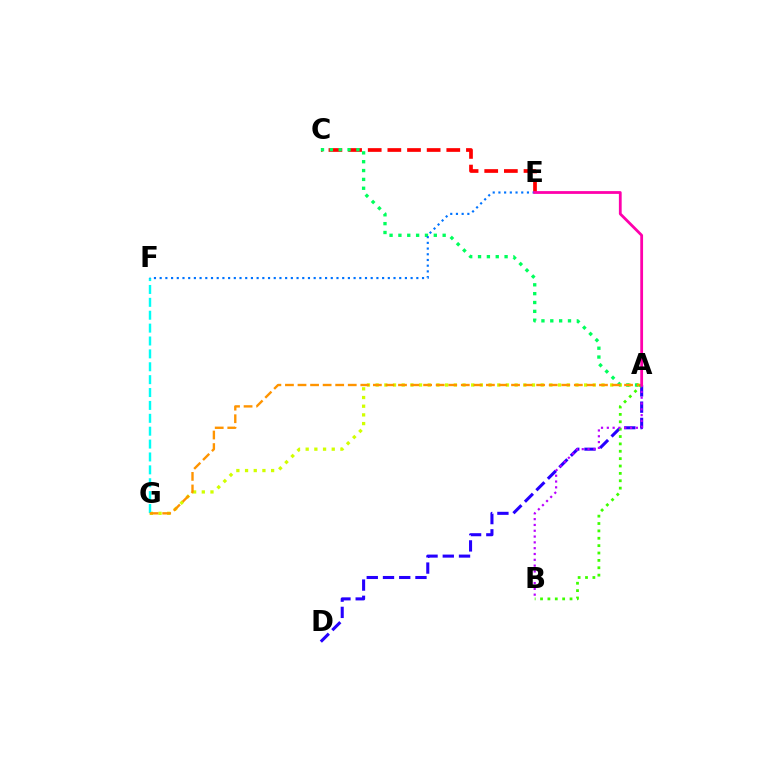{('C', 'E'): [{'color': '#ff0000', 'line_style': 'dashed', 'thickness': 2.67}], ('A', 'G'): [{'color': '#d1ff00', 'line_style': 'dotted', 'thickness': 2.36}, {'color': '#ff9400', 'line_style': 'dashed', 'thickness': 1.71}], ('A', 'D'): [{'color': '#2500ff', 'line_style': 'dashed', 'thickness': 2.21}], ('F', 'G'): [{'color': '#00fff6', 'line_style': 'dashed', 'thickness': 1.75}], ('A', 'C'): [{'color': '#00ff5c', 'line_style': 'dotted', 'thickness': 2.4}], ('A', 'B'): [{'color': '#3dff00', 'line_style': 'dotted', 'thickness': 2.0}, {'color': '#b900ff', 'line_style': 'dotted', 'thickness': 1.58}], ('E', 'F'): [{'color': '#0074ff', 'line_style': 'dotted', 'thickness': 1.55}], ('A', 'E'): [{'color': '#ff00ac', 'line_style': 'solid', 'thickness': 2.01}]}